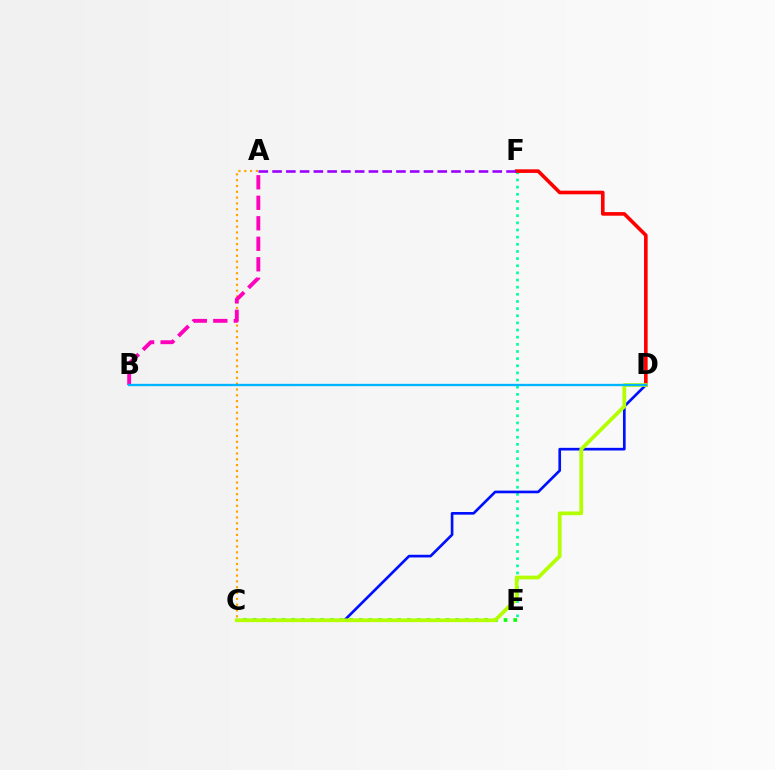{('E', 'F'): [{'color': '#00ff9d', 'line_style': 'dotted', 'thickness': 1.94}], ('A', 'C'): [{'color': '#ffa500', 'line_style': 'dotted', 'thickness': 1.58}], ('A', 'B'): [{'color': '#ff00bd', 'line_style': 'dashed', 'thickness': 2.79}], ('D', 'F'): [{'color': '#ff0000', 'line_style': 'solid', 'thickness': 2.6}], ('C', 'E'): [{'color': '#08ff00', 'line_style': 'dotted', 'thickness': 2.62}], ('C', 'D'): [{'color': '#0010ff', 'line_style': 'solid', 'thickness': 1.92}, {'color': '#b3ff00', 'line_style': 'solid', 'thickness': 2.69}], ('A', 'F'): [{'color': '#9b00ff', 'line_style': 'dashed', 'thickness': 1.87}], ('B', 'D'): [{'color': '#00b5ff', 'line_style': 'solid', 'thickness': 1.68}]}